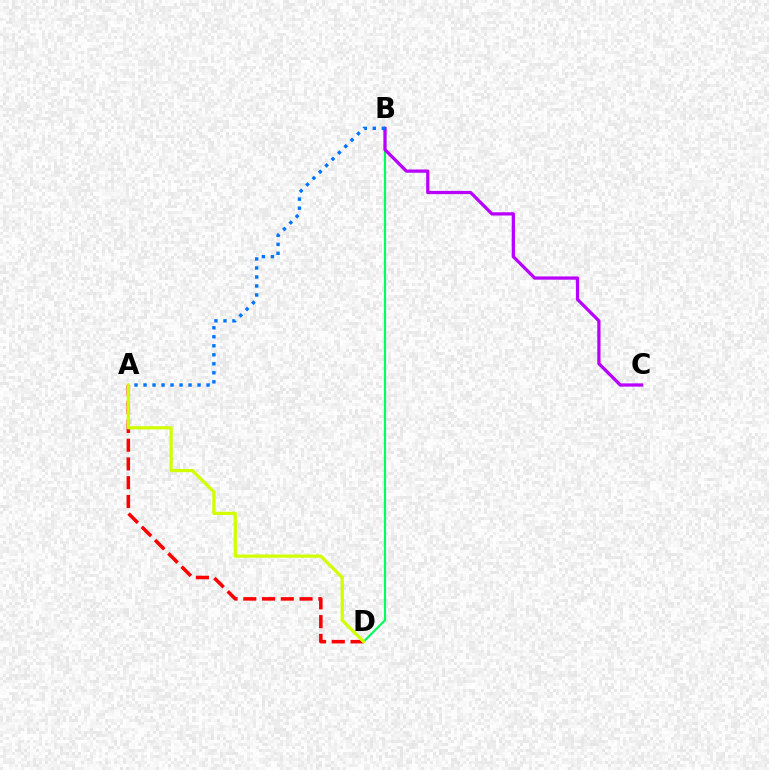{('B', 'D'): [{'color': '#00ff5c', 'line_style': 'solid', 'thickness': 1.56}], ('A', 'D'): [{'color': '#ff0000', 'line_style': 'dashed', 'thickness': 2.55}, {'color': '#d1ff00', 'line_style': 'solid', 'thickness': 2.33}], ('B', 'C'): [{'color': '#b900ff', 'line_style': 'solid', 'thickness': 2.34}], ('A', 'B'): [{'color': '#0074ff', 'line_style': 'dotted', 'thickness': 2.45}]}